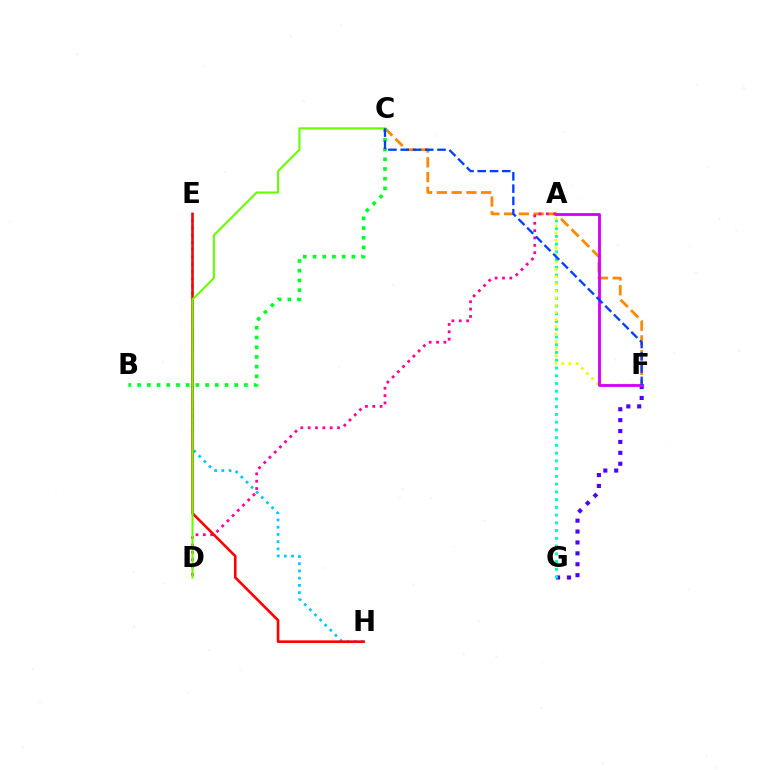{('C', 'F'): [{'color': '#ff8800', 'line_style': 'dashed', 'thickness': 2.01}, {'color': '#003fff', 'line_style': 'dashed', 'thickness': 1.67}], ('F', 'G'): [{'color': '#4f00ff', 'line_style': 'dotted', 'thickness': 2.96}], ('A', 'D'): [{'color': '#ff00a0', 'line_style': 'dotted', 'thickness': 2.0}], ('B', 'C'): [{'color': '#00ff27', 'line_style': 'dotted', 'thickness': 2.64}], ('A', 'G'): [{'color': '#00ffaf', 'line_style': 'dotted', 'thickness': 2.1}], ('E', 'H'): [{'color': '#00c7ff', 'line_style': 'dotted', 'thickness': 1.97}, {'color': '#ff0000', 'line_style': 'solid', 'thickness': 1.88}], ('A', 'F'): [{'color': '#eeff00', 'line_style': 'dotted', 'thickness': 1.96}, {'color': '#d600ff', 'line_style': 'solid', 'thickness': 2.05}], ('C', 'D'): [{'color': '#66ff00', 'line_style': 'solid', 'thickness': 1.51}]}